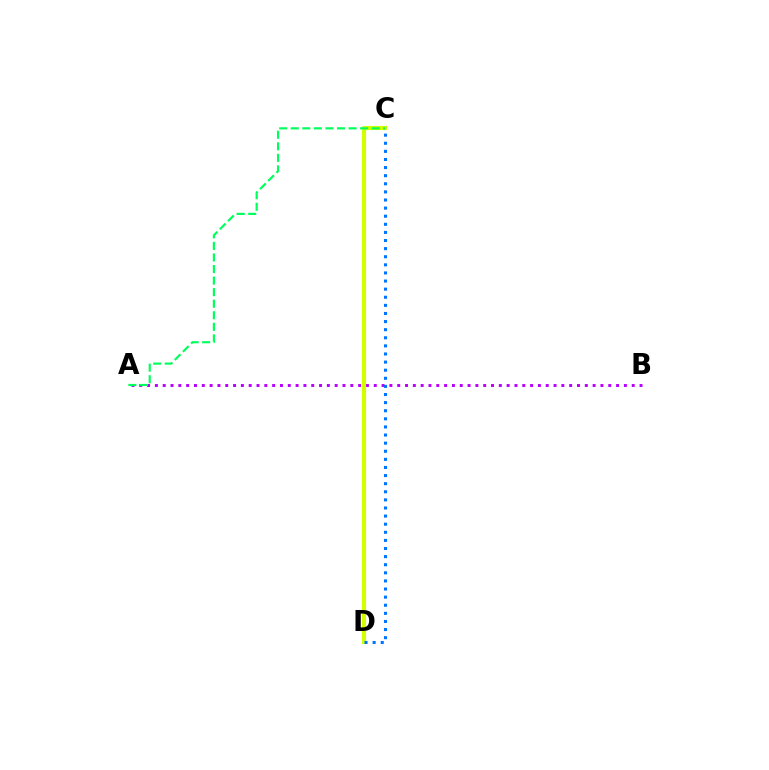{('C', 'D'): [{'color': '#ff0000', 'line_style': 'solid', 'thickness': 2.55}, {'color': '#d1ff00', 'line_style': 'solid', 'thickness': 2.99}, {'color': '#0074ff', 'line_style': 'dotted', 'thickness': 2.2}], ('A', 'B'): [{'color': '#b900ff', 'line_style': 'dotted', 'thickness': 2.12}], ('A', 'C'): [{'color': '#00ff5c', 'line_style': 'dashed', 'thickness': 1.57}]}